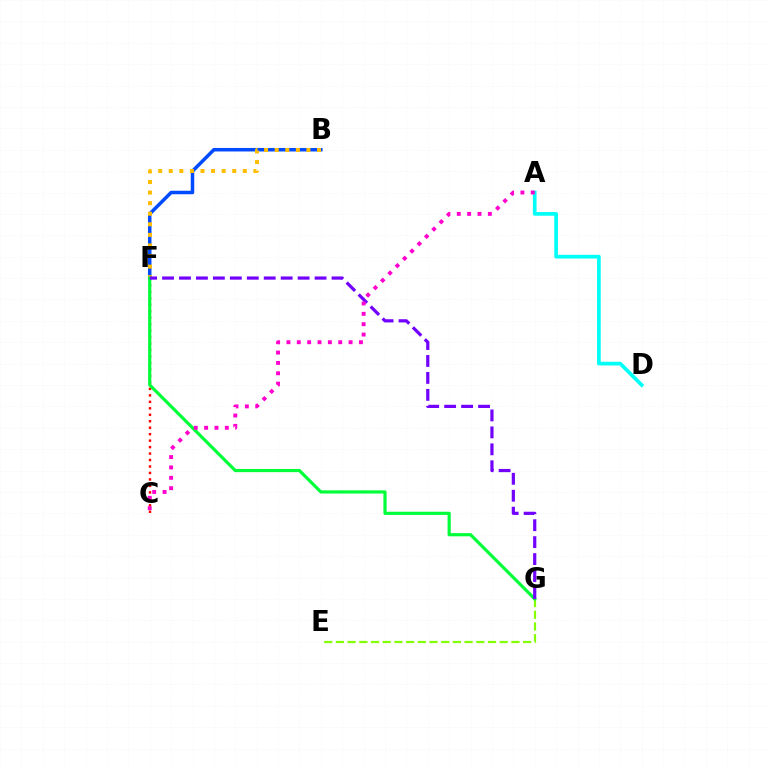{('B', 'F'): [{'color': '#004bff', 'line_style': 'solid', 'thickness': 2.52}, {'color': '#ffbd00', 'line_style': 'dotted', 'thickness': 2.87}], ('E', 'G'): [{'color': '#84ff00', 'line_style': 'dashed', 'thickness': 1.59}], ('C', 'F'): [{'color': '#ff0000', 'line_style': 'dotted', 'thickness': 1.76}], ('A', 'D'): [{'color': '#00fff6', 'line_style': 'solid', 'thickness': 2.66}], ('F', 'G'): [{'color': '#00ff39', 'line_style': 'solid', 'thickness': 2.3}, {'color': '#7200ff', 'line_style': 'dashed', 'thickness': 2.3}], ('A', 'C'): [{'color': '#ff00cf', 'line_style': 'dotted', 'thickness': 2.81}]}